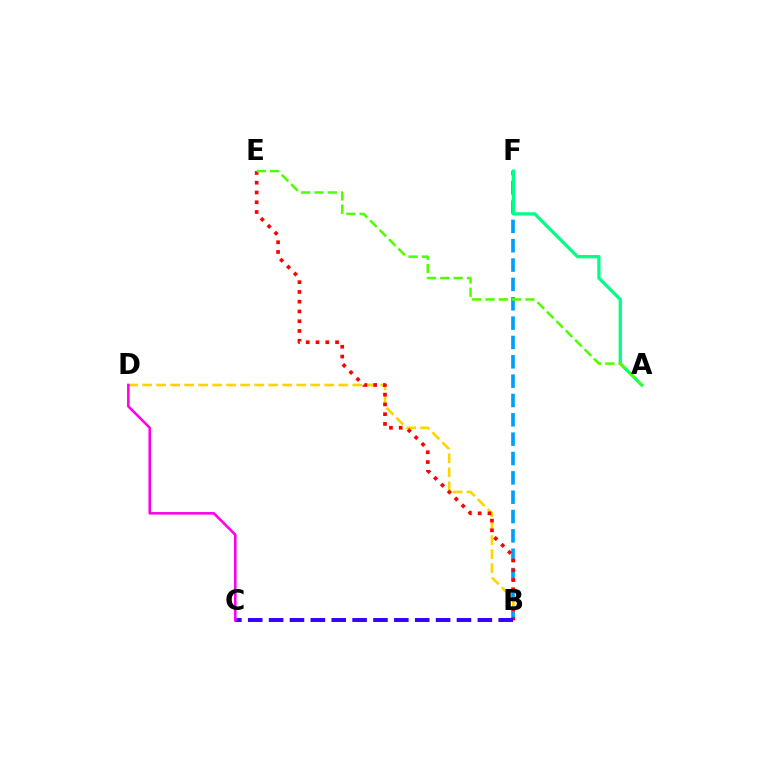{('B', 'D'): [{'color': '#ffd500', 'line_style': 'dashed', 'thickness': 1.9}], ('B', 'F'): [{'color': '#009eff', 'line_style': 'dashed', 'thickness': 2.63}], ('A', 'F'): [{'color': '#00ff86', 'line_style': 'solid', 'thickness': 2.36}], ('B', 'E'): [{'color': '#ff0000', 'line_style': 'dotted', 'thickness': 2.65}], ('A', 'E'): [{'color': '#4fff00', 'line_style': 'dashed', 'thickness': 1.81}], ('B', 'C'): [{'color': '#3700ff', 'line_style': 'dashed', 'thickness': 2.84}], ('C', 'D'): [{'color': '#ff00ed', 'line_style': 'solid', 'thickness': 1.85}]}